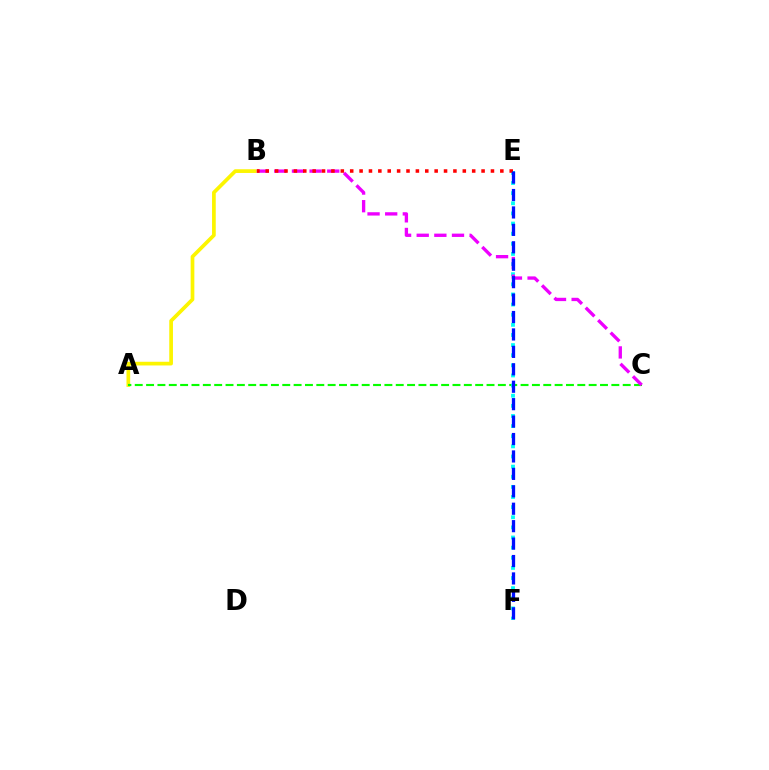{('A', 'B'): [{'color': '#fcf500', 'line_style': 'solid', 'thickness': 2.67}], ('A', 'C'): [{'color': '#08ff00', 'line_style': 'dashed', 'thickness': 1.54}], ('E', 'F'): [{'color': '#00fff6', 'line_style': 'dotted', 'thickness': 2.75}, {'color': '#0010ff', 'line_style': 'dashed', 'thickness': 2.37}], ('B', 'C'): [{'color': '#ee00ff', 'line_style': 'dashed', 'thickness': 2.4}], ('B', 'E'): [{'color': '#ff0000', 'line_style': 'dotted', 'thickness': 2.55}]}